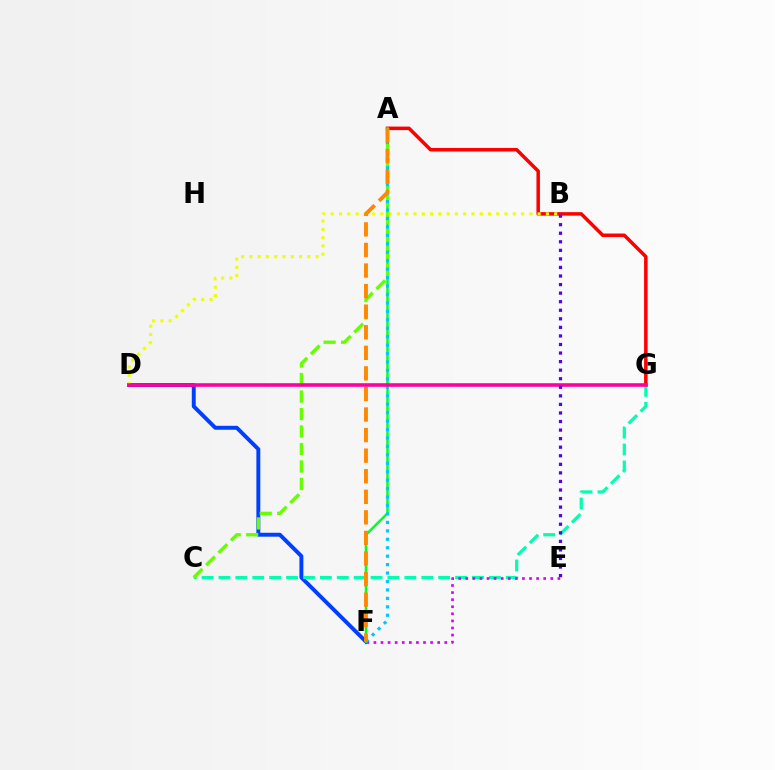{('D', 'F'): [{'color': '#003fff', 'line_style': 'solid', 'thickness': 2.83}], ('A', 'G'): [{'color': '#ff0000', 'line_style': 'solid', 'thickness': 2.52}], ('C', 'G'): [{'color': '#00ffaf', 'line_style': 'dashed', 'thickness': 2.3}], ('E', 'F'): [{'color': '#d600ff', 'line_style': 'dotted', 'thickness': 1.92}], ('A', 'F'): [{'color': '#00ff27', 'line_style': 'solid', 'thickness': 1.78}, {'color': '#00c7ff', 'line_style': 'dotted', 'thickness': 2.29}, {'color': '#ff8800', 'line_style': 'dashed', 'thickness': 2.79}], ('A', 'C'): [{'color': '#66ff00', 'line_style': 'dashed', 'thickness': 2.38}], ('B', 'D'): [{'color': '#eeff00', 'line_style': 'dotted', 'thickness': 2.25}], ('D', 'G'): [{'color': '#ff00a0', 'line_style': 'solid', 'thickness': 2.6}], ('B', 'E'): [{'color': '#4f00ff', 'line_style': 'dotted', 'thickness': 2.33}]}